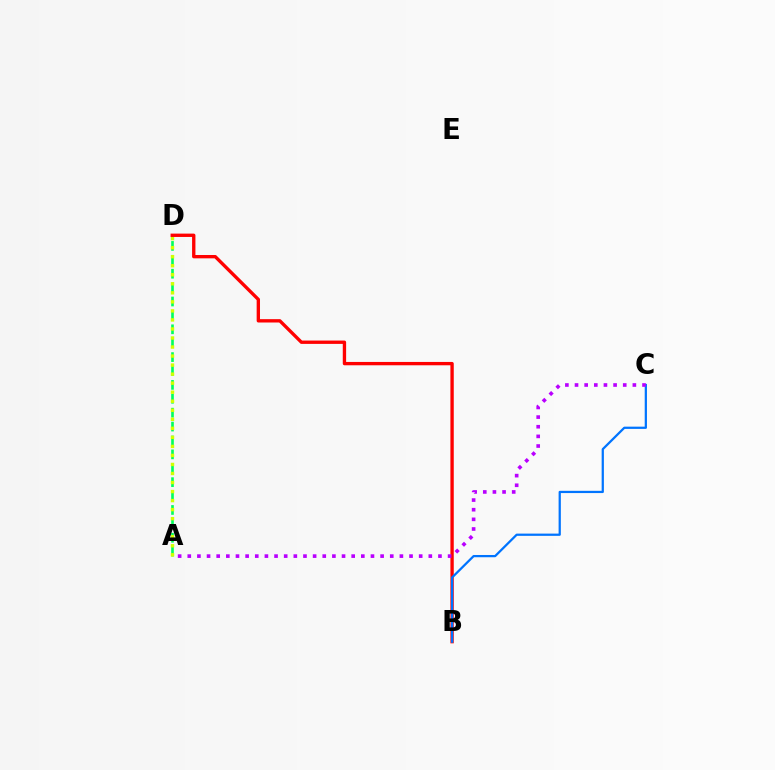{('A', 'D'): [{'color': '#00ff5c', 'line_style': 'dashed', 'thickness': 1.89}, {'color': '#d1ff00', 'line_style': 'dotted', 'thickness': 2.45}], ('B', 'D'): [{'color': '#ff0000', 'line_style': 'solid', 'thickness': 2.41}], ('B', 'C'): [{'color': '#0074ff', 'line_style': 'solid', 'thickness': 1.62}], ('A', 'C'): [{'color': '#b900ff', 'line_style': 'dotted', 'thickness': 2.62}]}